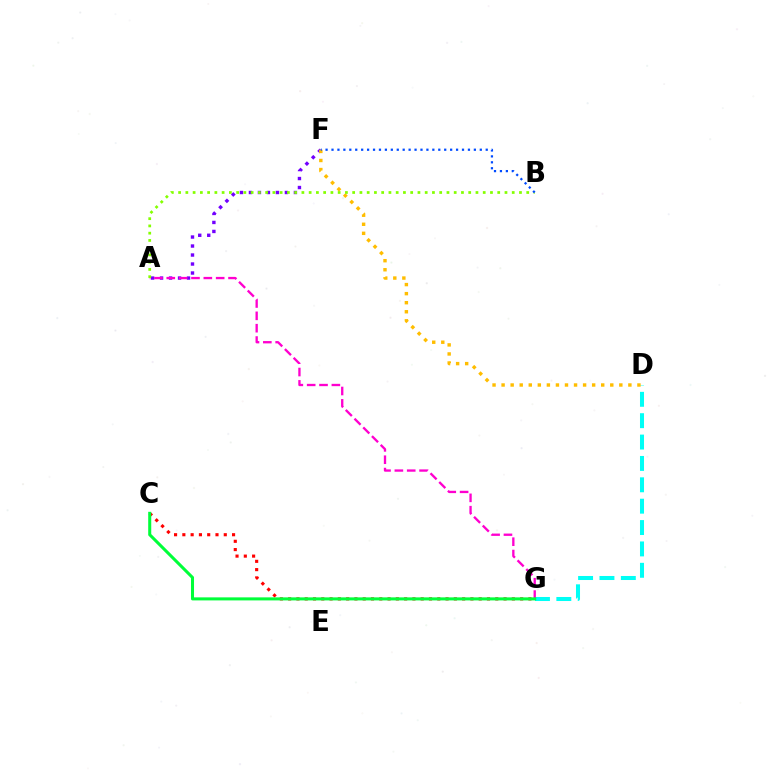{('A', 'F'): [{'color': '#7200ff', 'line_style': 'dotted', 'thickness': 2.44}], ('D', 'G'): [{'color': '#00fff6', 'line_style': 'dashed', 'thickness': 2.9}], ('A', 'G'): [{'color': '#ff00cf', 'line_style': 'dashed', 'thickness': 1.68}], ('D', 'F'): [{'color': '#ffbd00', 'line_style': 'dotted', 'thickness': 2.46}], ('A', 'B'): [{'color': '#84ff00', 'line_style': 'dotted', 'thickness': 1.97}], ('C', 'G'): [{'color': '#ff0000', 'line_style': 'dotted', 'thickness': 2.25}, {'color': '#00ff39', 'line_style': 'solid', 'thickness': 2.19}], ('B', 'F'): [{'color': '#004bff', 'line_style': 'dotted', 'thickness': 1.61}]}